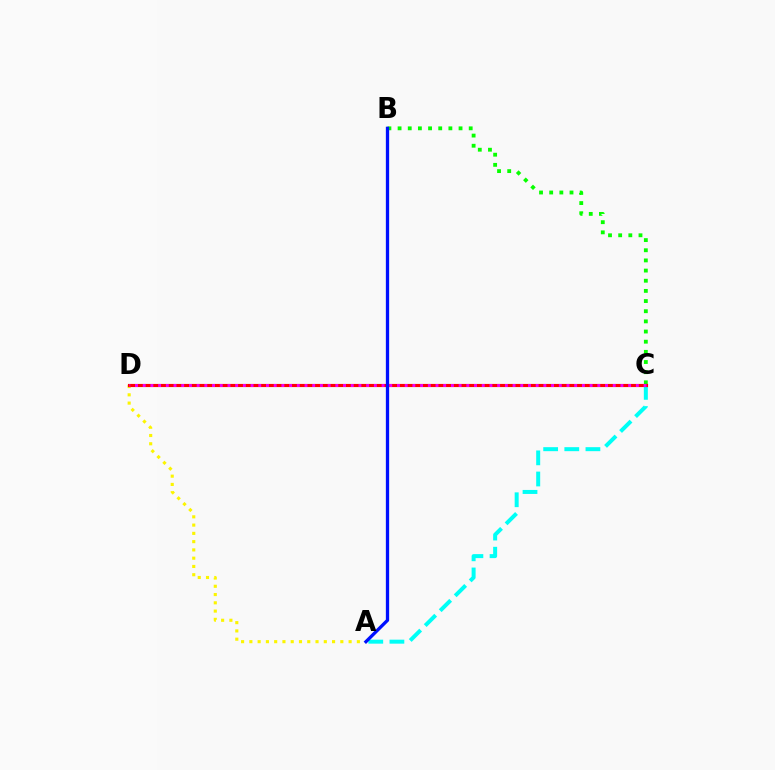{('B', 'C'): [{'color': '#08ff00', 'line_style': 'dotted', 'thickness': 2.76}], ('A', 'C'): [{'color': '#00fff6', 'line_style': 'dashed', 'thickness': 2.87}], ('A', 'D'): [{'color': '#fcf500', 'line_style': 'dotted', 'thickness': 2.25}], ('C', 'D'): [{'color': '#ff0000', 'line_style': 'solid', 'thickness': 2.27}, {'color': '#ee00ff', 'line_style': 'dotted', 'thickness': 2.09}], ('A', 'B'): [{'color': '#0010ff', 'line_style': 'solid', 'thickness': 2.37}]}